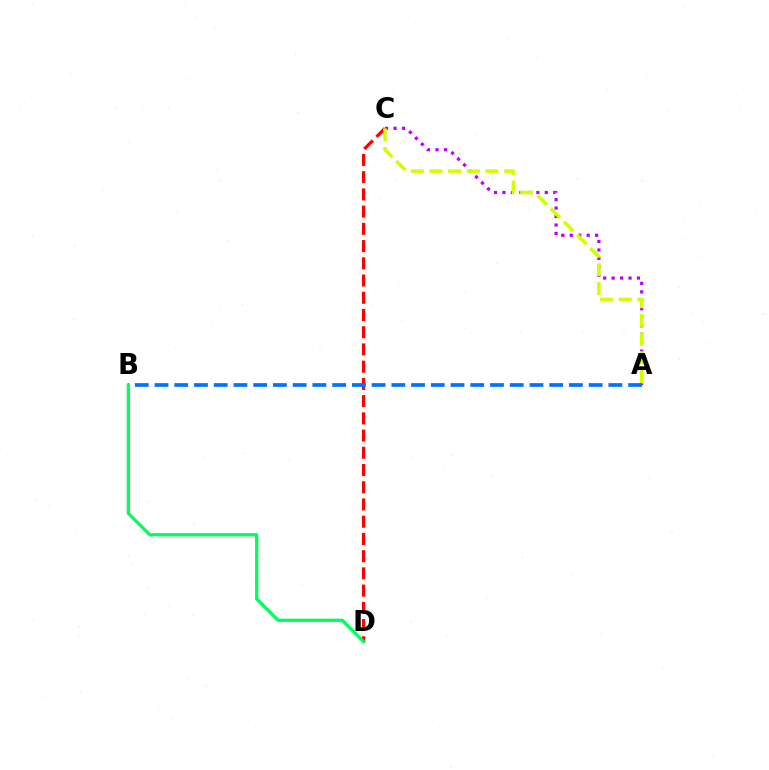{('A', 'C'): [{'color': '#b900ff', 'line_style': 'dotted', 'thickness': 2.3}, {'color': '#d1ff00', 'line_style': 'dashed', 'thickness': 2.54}], ('C', 'D'): [{'color': '#ff0000', 'line_style': 'dashed', 'thickness': 2.34}], ('A', 'B'): [{'color': '#0074ff', 'line_style': 'dashed', 'thickness': 2.68}], ('B', 'D'): [{'color': '#00ff5c', 'line_style': 'solid', 'thickness': 2.35}]}